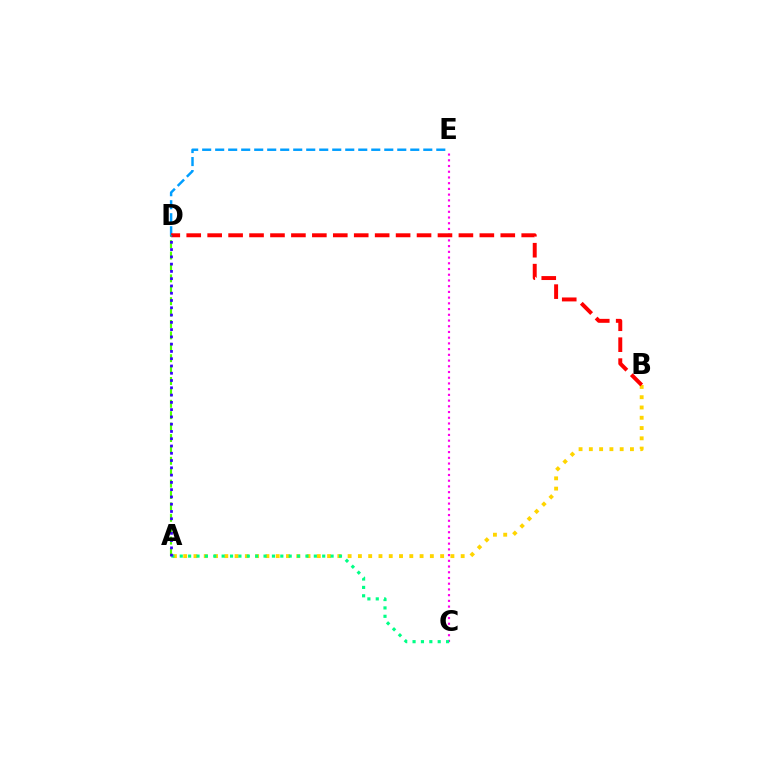{('C', 'E'): [{'color': '#ff00ed', 'line_style': 'dotted', 'thickness': 1.55}], ('D', 'E'): [{'color': '#009eff', 'line_style': 'dashed', 'thickness': 1.77}], ('A', 'B'): [{'color': '#ffd500', 'line_style': 'dotted', 'thickness': 2.79}], ('B', 'D'): [{'color': '#ff0000', 'line_style': 'dashed', 'thickness': 2.84}], ('A', 'C'): [{'color': '#00ff86', 'line_style': 'dotted', 'thickness': 2.28}], ('A', 'D'): [{'color': '#4fff00', 'line_style': 'dashed', 'thickness': 1.55}, {'color': '#3700ff', 'line_style': 'dotted', 'thickness': 1.98}]}